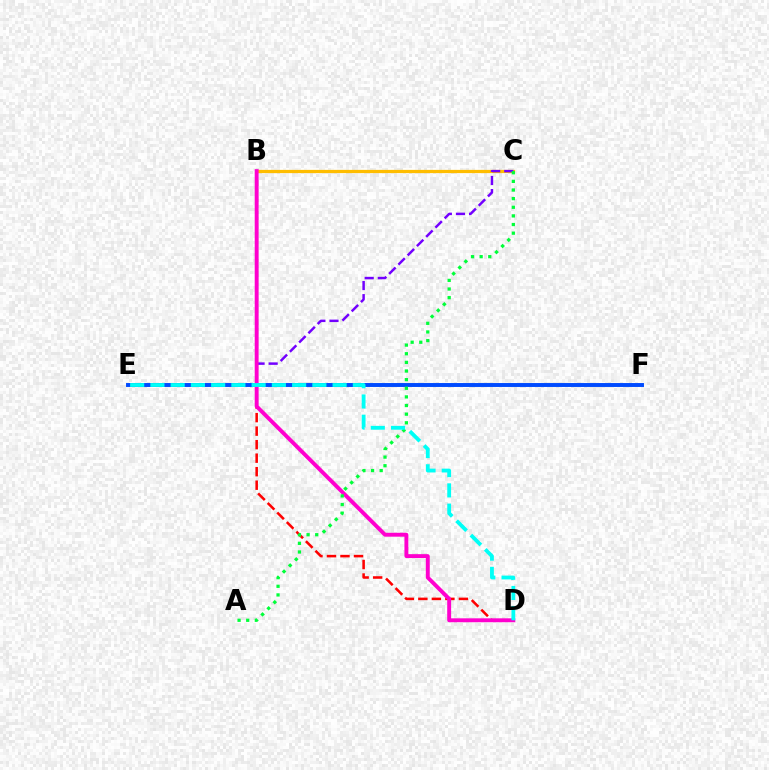{('B', 'C'): [{'color': '#84ff00', 'line_style': 'dotted', 'thickness': 1.96}, {'color': '#ffbd00', 'line_style': 'solid', 'thickness': 2.33}], ('B', 'D'): [{'color': '#ff0000', 'line_style': 'dashed', 'thickness': 1.84}, {'color': '#ff00cf', 'line_style': 'solid', 'thickness': 2.82}], ('C', 'E'): [{'color': '#7200ff', 'line_style': 'dashed', 'thickness': 1.78}], ('E', 'F'): [{'color': '#004bff', 'line_style': 'solid', 'thickness': 2.83}], ('A', 'C'): [{'color': '#00ff39', 'line_style': 'dotted', 'thickness': 2.35}], ('D', 'E'): [{'color': '#00fff6', 'line_style': 'dashed', 'thickness': 2.75}]}